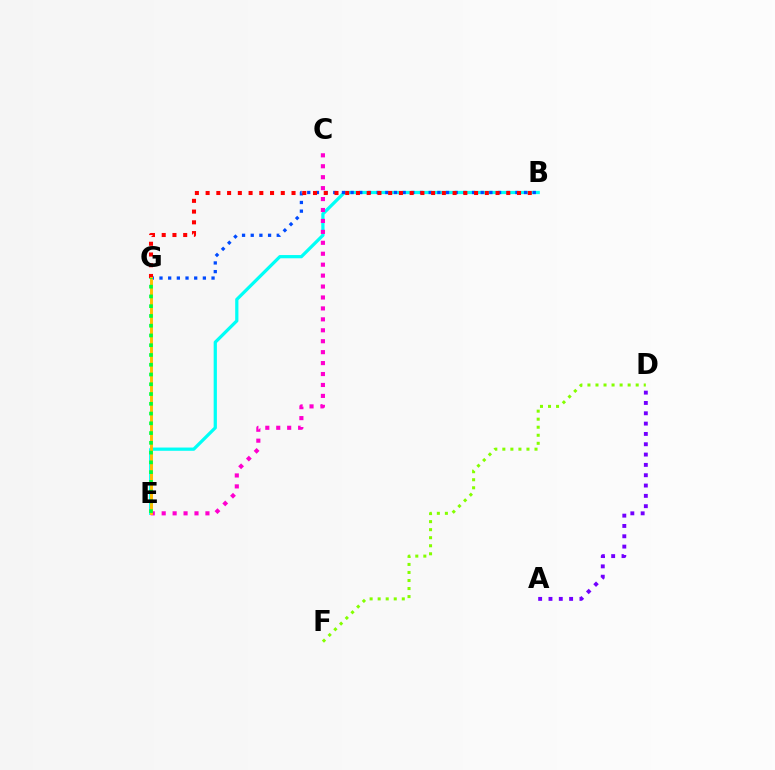{('B', 'E'): [{'color': '#00fff6', 'line_style': 'solid', 'thickness': 2.33}], ('C', 'E'): [{'color': '#ff00cf', 'line_style': 'dotted', 'thickness': 2.97}], ('B', 'G'): [{'color': '#004bff', 'line_style': 'dotted', 'thickness': 2.36}, {'color': '#ff0000', 'line_style': 'dotted', 'thickness': 2.92}], ('A', 'D'): [{'color': '#7200ff', 'line_style': 'dotted', 'thickness': 2.8}], ('E', 'G'): [{'color': '#ffbd00', 'line_style': 'solid', 'thickness': 2.11}, {'color': '#00ff39', 'line_style': 'dotted', 'thickness': 2.65}], ('D', 'F'): [{'color': '#84ff00', 'line_style': 'dotted', 'thickness': 2.18}]}